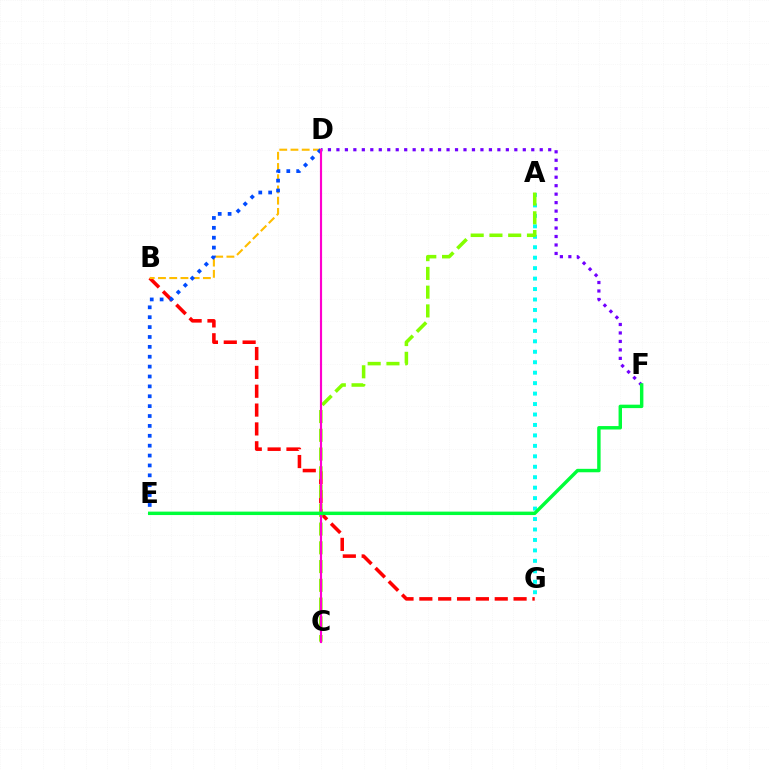{('A', 'G'): [{'color': '#00fff6', 'line_style': 'dotted', 'thickness': 2.84}], ('B', 'G'): [{'color': '#ff0000', 'line_style': 'dashed', 'thickness': 2.56}], ('B', 'D'): [{'color': '#ffbd00', 'line_style': 'dashed', 'thickness': 1.53}], ('D', 'F'): [{'color': '#7200ff', 'line_style': 'dotted', 'thickness': 2.3}], ('D', 'E'): [{'color': '#004bff', 'line_style': 'dotted', 'thickness': 2.69}], ('A', 'C'): [{'color': '#84ff00', 'line_style': 'dashed', 'thickness': 2.55}], ('C', 'D'): [{'color': '#ff00cf', 'line_style': 'solid', 'thickness': 1.55}], ('E', 'F'): [{'color': '#00ff39', 'line_style': 'solid', 'thickness': 2.47}]}